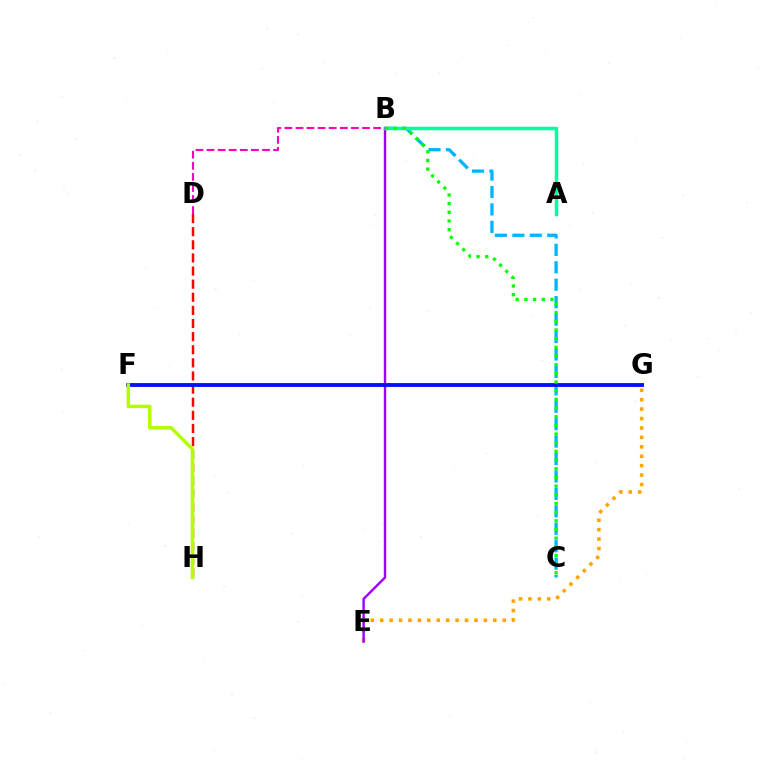{('B', 'C'): [{'color': '#00b5ff', 'line_style': 'dashed', 'thickness': 2.37}, {'color': '#08ff00', 'line_style': 'dotted', 'thickness': 2.36}], ('E', 'G'): [{'color': '#ffa500', 'line_style': 'dotted', 'thickness': 2.56}], ('B', 'E'): [{'color': '#9b00ff', 'line_style': 'solid', 'thickness': 1.72}], ('D', 'H'): [{'color': '#ff0000', 'line_style': 'dashed', 'thickness': 1.78}], ('F', 'G'): [{'color': '#0010ff', 'line_style': 'solid', 'thickness': 2.78}], ('A', 'B'): [{'color': '#00ff9d', 'line_style': 'solid', 'thickness': 2.5}], ('F', 'H'): [{'color': '#b3ff00', 'line_style': 'solid', 'thickness': 2.52}], ('B', 'D'): [{'color': '#ff00bd', 'line_style': 'dashed', 'thickness': 1.51}]}